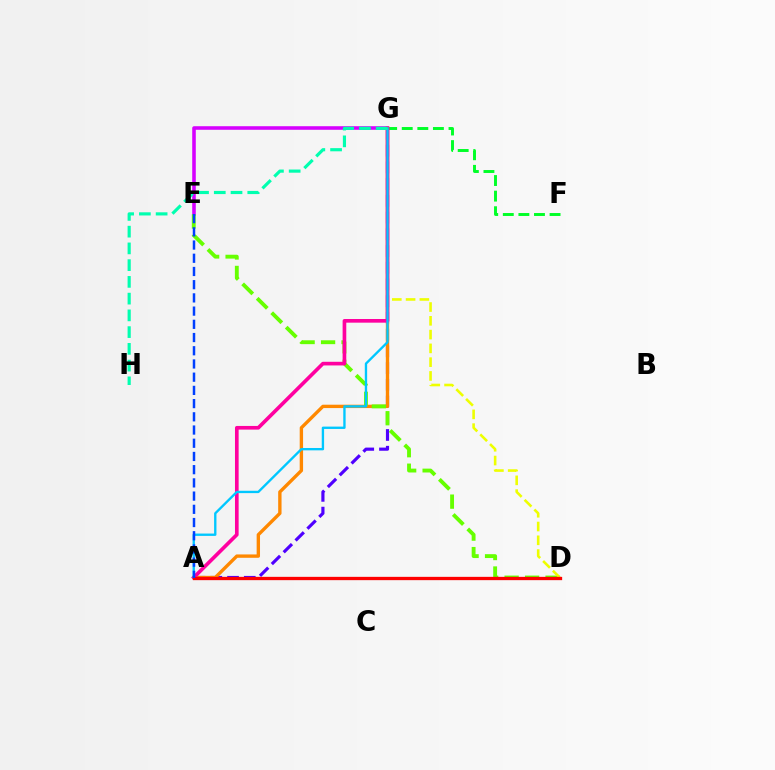{('A', 'G'): [{'color': '#4f00ff', 'line_style': 'dashed', 'thickness': 2.27}, {'color': '#ff8800', 'line_style': 'solid', 'thickness': 2.42}, {'color': '#ff00a0', 'line_style': 'solid', 'thickness': 2.63}, {'color': '#00c7ff', 'line_style': 'solid', 'thickness': 1.69}], ('E', 'G'): [{'color': '#d600ff', 'line_style': 'solid', 'thickness': 2.57}], ('F', 'G'): [{'color': '#00ff27', 'line_style': 'dashed', 'thickness': 2.12}], ('D', 'E'): [{'color': '#66ff00', 'line_style': 'dashed', 'thickness': 2.78}], ('D', 'G'): [{'color': '#eeff00', 'line_style': 'dashed', 'thickness': 1.87}], ('G', 'H'): [{'color': '#00ffaf', 'line_style': 'dashed', 'thickness': 2.27}], ('A', 'D'): [{'color': '#ff0000', 'line_style': 'solid', 'thickness': 2.38}], ('A', 'E'): [{'color': '#003fff', 'line_style': 'dashed', 'thickness': 1.8}]}